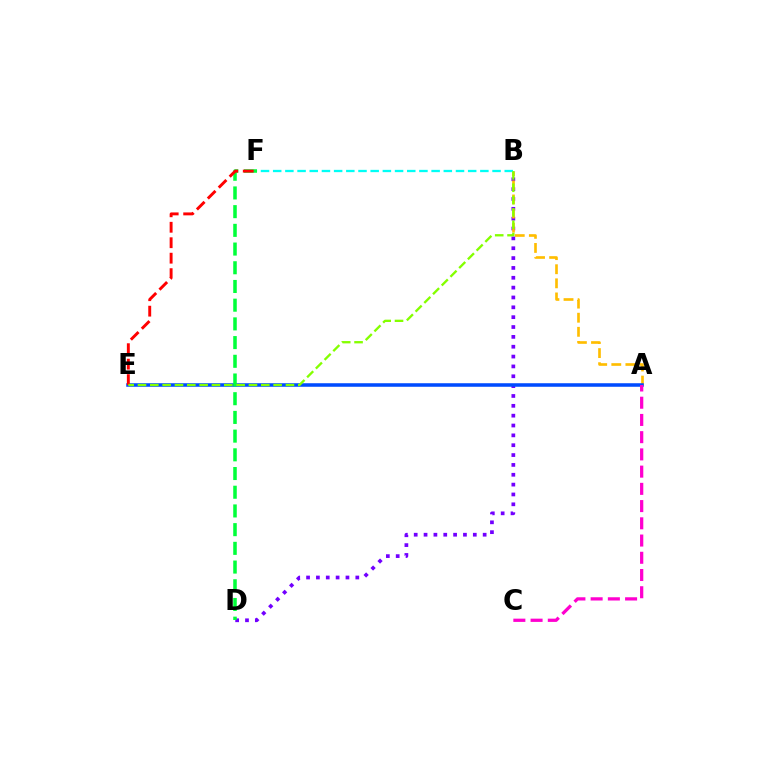{('B', 'D'): [{'color': '#7200ff', 'line_style': 'dotted', 'thickness': 2.68}], ('A', 'B'): [{'color': '#ffbd00', 'line_style': 'dashed', 'thickness': 1.91}], ('A', 'E'): [{'color': '#004bff', 'line_style': 'solid', 'thickness': 2.55}], ('D', 'F'): [{'color': '#00ff39', 'line_style': 'dashed', 'thickness': 2.54}], ('E', 'F'): [{'color': '#ff0000', 'line_style': 'dashed', 'thickness': 2.1}], ('B', 'F'): [{'color': '#00fff6', 'line_style': 'dashed', 'thickness': 1.66}], ('A', 'C'): [{'color': '#ff00cf', 'line_style': 'dashed', 'thickness': 2.34}], ('B', 'E'): [{'color': '#84ff00', 'line_style': 'dashed', 'thickness': 1.68}]}